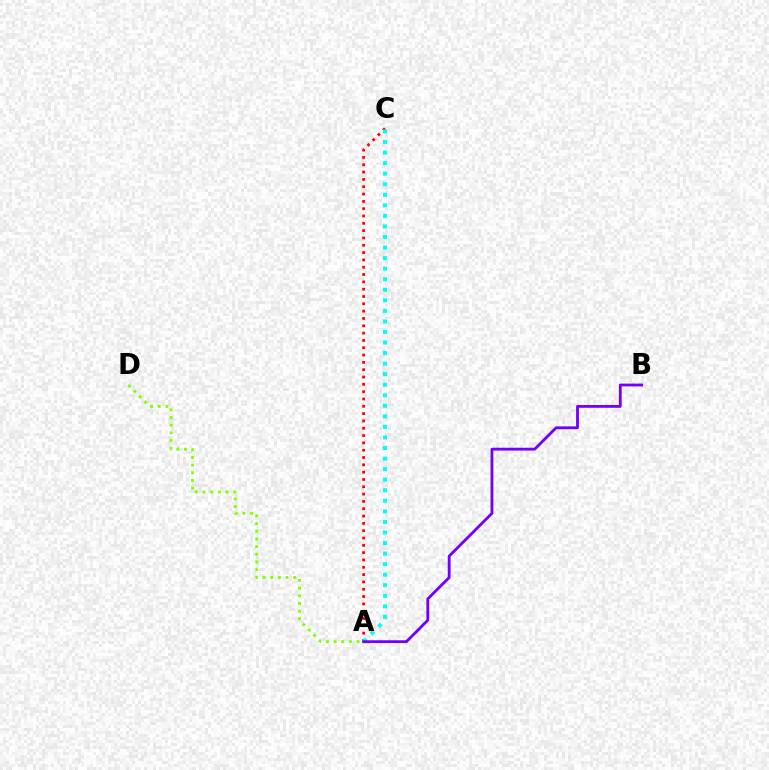{('A', 'D'): [{'color': '#84ff00', 'line_style': 'dotted', 'thickness': 2.08}], ('A', 'C'): [{'color': '#ff0000', 'line_style': 'dotted', 'thickness': 1.99}, {'color': '#00fff6', 'line_style': 'dotted', 'thickness': 2.87}], ('A', 'B'): [{'color': '#7200ff', 'line_style': 'solid', 'thickness': 2.03}]}